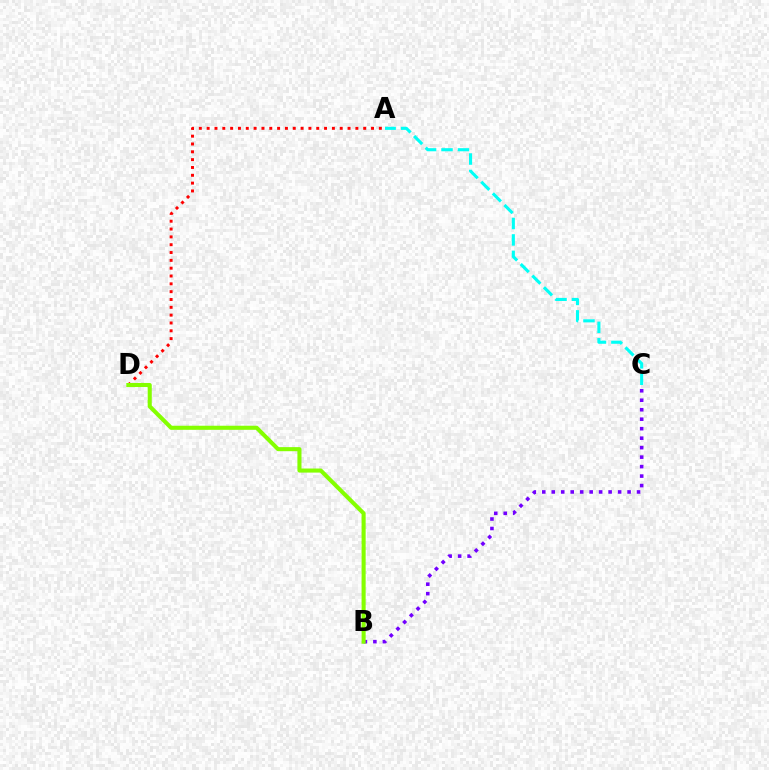{('A', 'C'): [{'color': '#00fff6', 'line_style': 'dashed', 'thickness': 2.23}], ('B', 'C'): [{'color': '#7200ff', 'line_style': 'dotted', 'thickness': 2.58}], ('A', 'D'): [{'color': '#ff0000', 'line_style': 'dotted', 'thickness': 2.13}], ('B', 'D'): [{'color': '#84ff00', 'line_style': 'solid', 'thickness': 2.93}]}